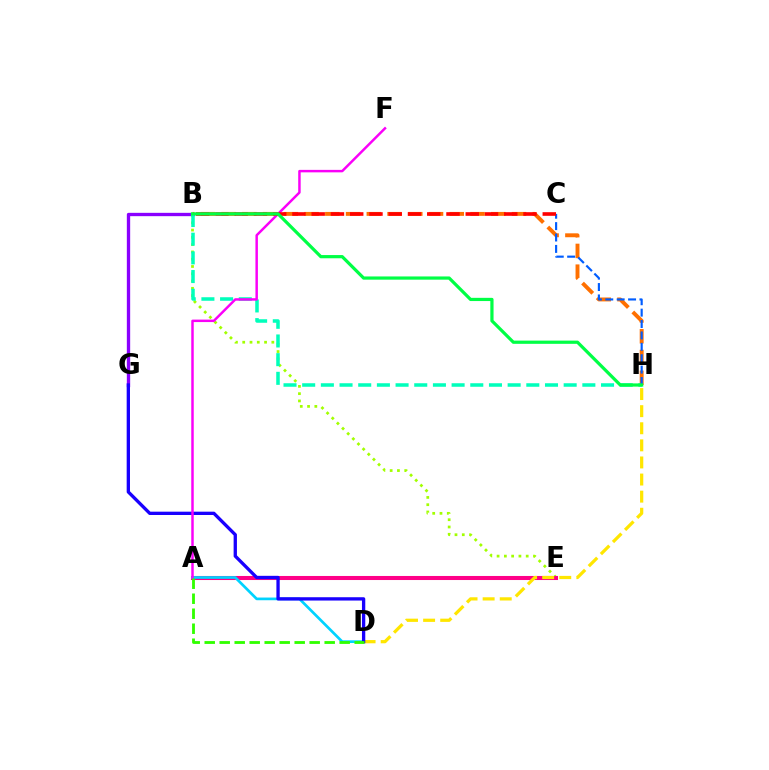{('B', 'G'): [{'color': '#8a00ff', 'line_style': 'solid', 'thickness': 2.4}], ('B', 'H'): [{'color': '#ff7000', 'line_style': 'dashed', 'thickness': 2.82}, {'color': '#00ffbb', 'line_style': 'dashed', 'thickness': 2.54}, {'color': '#00ff45', 'line_style': 'solid', 'thickness': 2.31}], ('B', 'E'): [{'color': '#a2ff00', 'line_style': 'dotted', 'thickness': 1.98}], ('A', 'E'): [{'color': '#ff0088', 'line_style': 'solid', 'thickness': 2.92}], ('A', 'D'): [{'color': '#00d3ff', 'line_style': 'solid', 'thickness': 1.94}, {'color': '#31ff00', 'line_style': 'dashed', 'thickness': 2.04}], ('D', 'H'): [{'color': '#ffe600', 'line_style': 'dashed', 'thickness': 2.32}], ('C', 'H'): [{'color': '#005dff', 'line_style': 'dashed', 'thickness': 1.55}], ('D', 'G'): [{'color': '#1900ff', 'line_style': 'solid', 'thickness': 2.39}], ('A', 'F'): [{'color': '#fa00f9', 'line_style': 'solid', 'thickness': 1.78}], ('B', 'C'): [{'color': '#ff0000', 'line_style': 'dashed', 'thickness': 2.62}]}